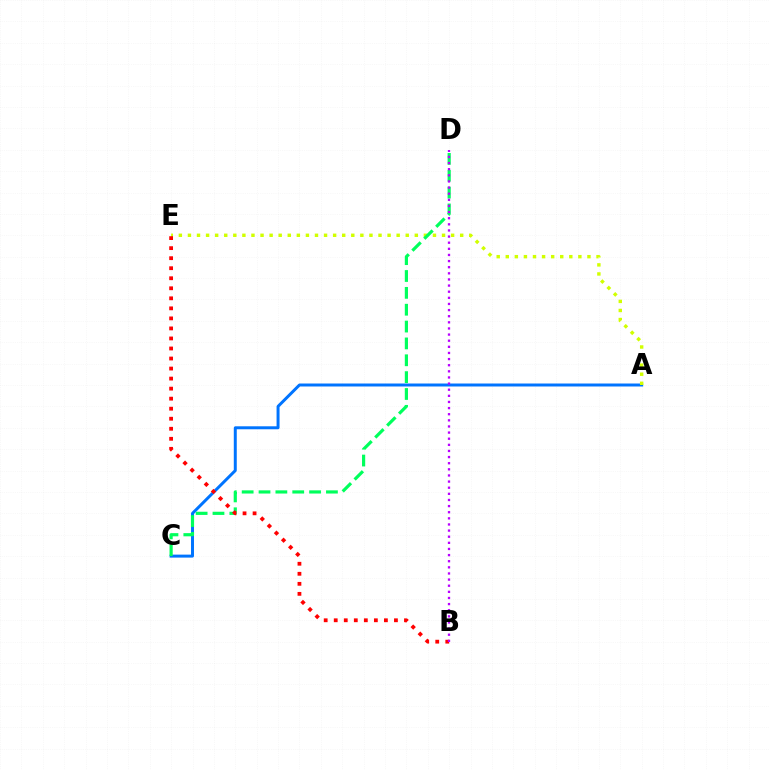{('A', 'C'): [{'color': '#0074ff', 'line_style': 'solid', 'thickness': 2.14}], ('A', 'E'): [{'color': '#d1ff00', 'line_style': 'dotted', 'thickness': 2.47}], ('C', 'D'): [{'color': '#00ff5c', 'line_style': 'dashed', 'thickness': 2.29}], ('B', 'E'): [{'color': '#ff0000', 'line_style': 'dotted', 'thickness': 2.73}], ('B', 'D'): [{'color': '#b900ff', 'line_style': 'dotted', 'thickness': 1.66}]}